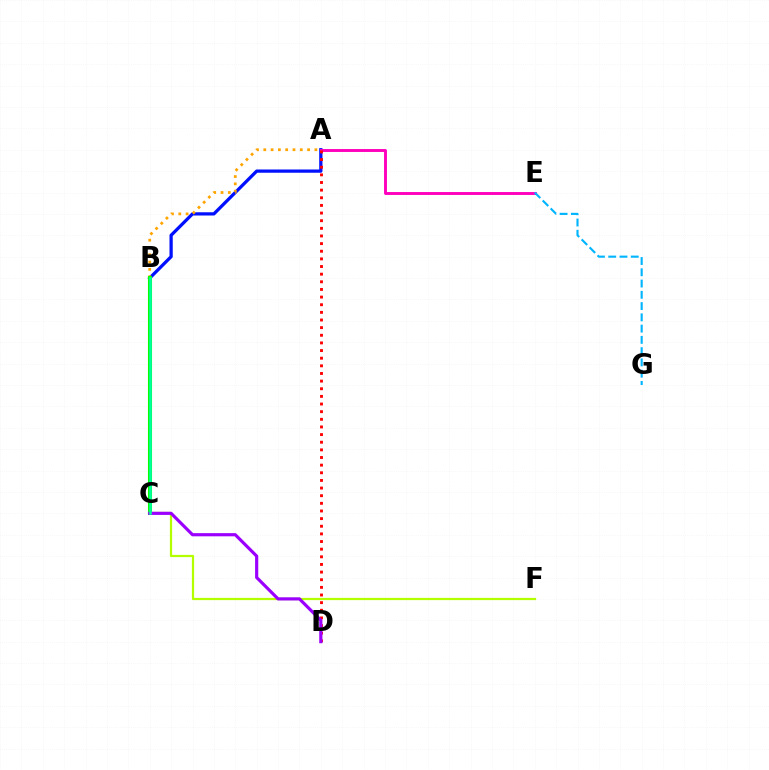{('A', 'B'): [{'color': '#0010ff', 'line_style': 'solid', 'thickness': 2.34}, {'color': '#ffa500', 'line_style': 'dotted', 'thickness': 1.98}], ('A', 'E'): [{'color': '#ff00bd', 'line_style': 'solid', 'thickness': 2.1}], ('A', 'D'): [{'color': '#ff0000', 'line_style': 'dotted', 'thickness': 2.08}], ('B', 'C'): [{'color': '#08ff00', 'line_style': 'solid', 'thickness': 2.94}, {'color': '#00ff9d', 'line_style': 'solid', 'thickness': 1.84}], ('C', 'F'): [{'color': '#b3ff00', 'line_style': 'solid', 'thickness': 1.61}], ('C', 'D'): [{'color': '#9b00ff', 'line_style': 'solid', 'thickness': 2.28}], ('E', 'G'): [{'color': '#00b5ff', 'line_style': 'dashed', 'thickness': 1.53}]}